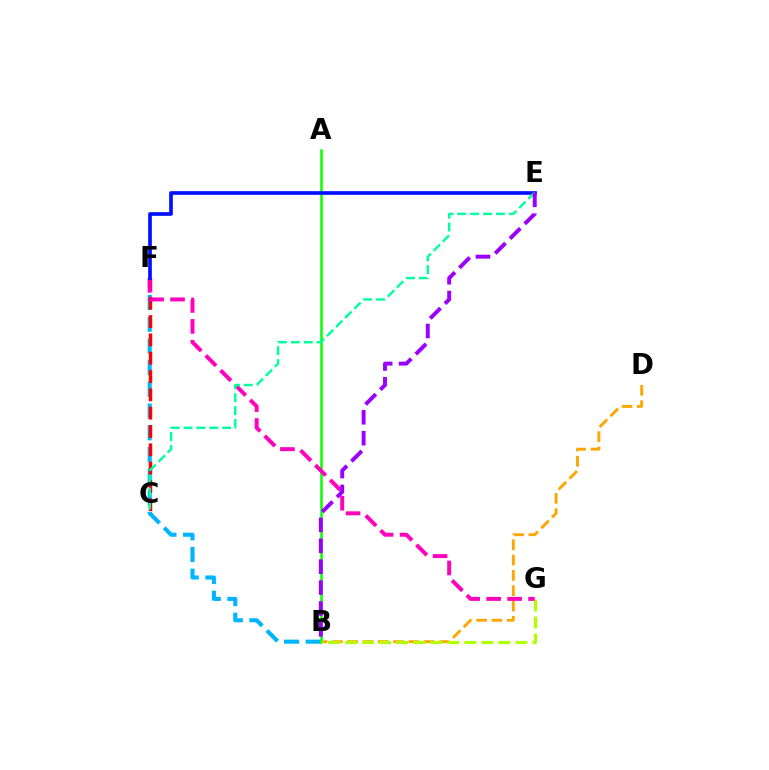{('B', 'F'): [{'color': '#00b5ff', 'line_style': 'dashed', 'thickness': 2.95}], ('B', 'D'): [{'color': '#ffa500', 'line_style': 'dashed', 'thickness': 2.08}], ('A', 'B'): [{'color': '#08ff00', 'line_style': 'solid', 'thickness': 1.82}], ('C', 'F'): [{'color': '#ff0000', 'line_style': 'dashed', 'thickness': 2.49}], ('B', 'G'): [{'color': '#b3ff00', 'line_style': 'dashed', 'thickness': 2.31}], ('F', 'G'): [{'color': '#ff00bd', 'line_style': 'dashed', 'thickness': 2.85}], ('E', 'F'): [{'color': '#0010ff', 'line_style': 'solid', 'thickness': 2.65}], ('C', 'E'): [{'color': '#00ff9d', 'line_style': 'dashed', 'thickness': 1.75}], ('B', 'E'): [{'color': '#9b00ff', 'line_style': 'dashed', 'thickness': 2.84}]}